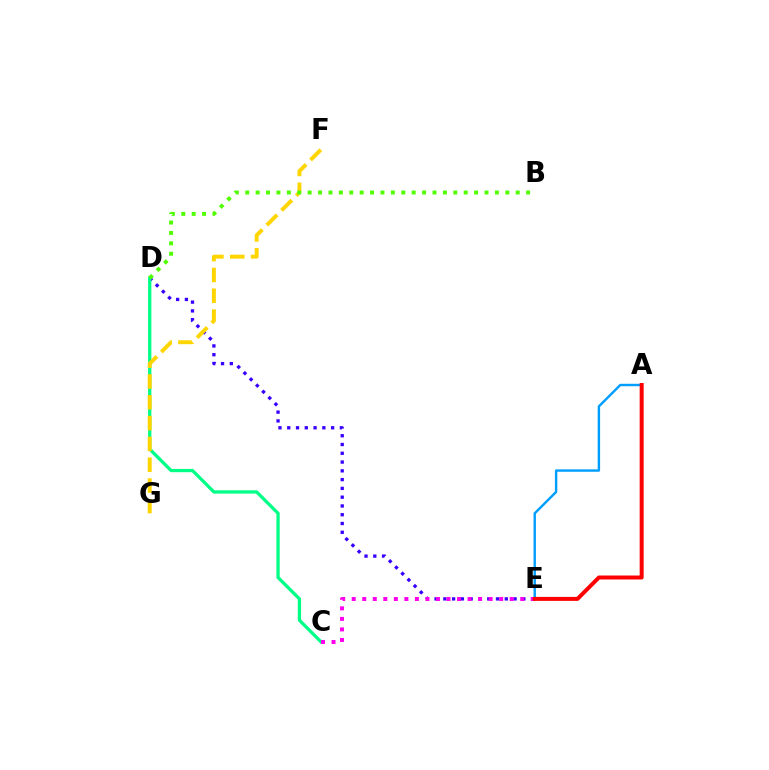{('D', 'E'): [{'color': '#3700ff', 'line_style': 'dotted', 'thickness': 2.38}], ('C', 'D'): [{'color': '#00ff86', 'line_style': 'solid', 'thickness': 2.35}], ('F', 'G'): [{'color': '#ffd500', 'line_style': 'dashed', 'thickness': 2.83}], ('C', 'E'): [{'color': '#ff00ed', 'line_style': 'dotted', 'thickness': 2.86}], ('B', 'D'): [{'color': '#4fff00', 'line_style': 'dotted', 'thickness': 2.83}], ('A', 'E'): [{'color': '#009eff', 'line_style': 'solid', 'thickness': 1.74}, {'color': '#ff0000', 'line_style': 'solid', 'thickness': 2.87}]}